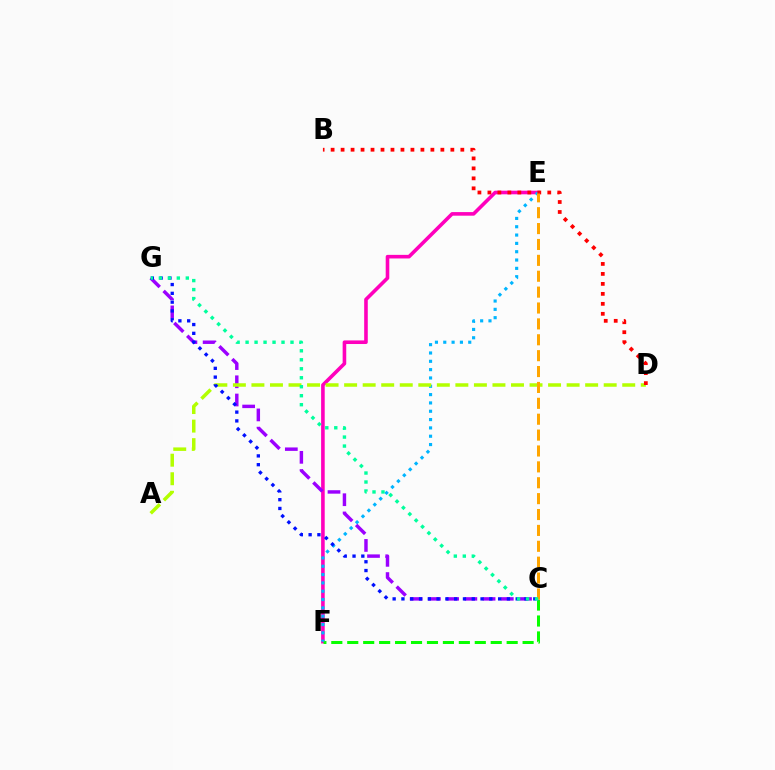{('E', 'F'): [{'color': '#ff00bd', 'line_style': 'solid', 'thickness': 2.59}, {'color': '#00b5ff', 'line_style': 'dotted', 'thickness': 2.26}], ('C', 'F'): [{'color': '#08ff00', 'line_style': 'dashed', 'thickness': 2.17}], ('C', 'G'): [{'color': '#9b00ff', 'line_style': 'dashed', 'thickness': 2.48}, {'color': '#0010ff', 'line_style': 'dotted', 'thickness': 2.39}, {'color': '#00ff9d', 'line_style': 'dotted', 'thickness': 2.44}], ('A', 'D'): [{'color': '#b3ff00', 'line_style': 'dashed', 'thickness': 2.52}], ('B', 'D'): [{'color': '#ff0000', 'line_style': 'dotted', 'thickness': 2.71}], ('C', 'E'): [{'color': '#ffa500', 'line_style': 'dashed', 'thickness': 2.16}]}